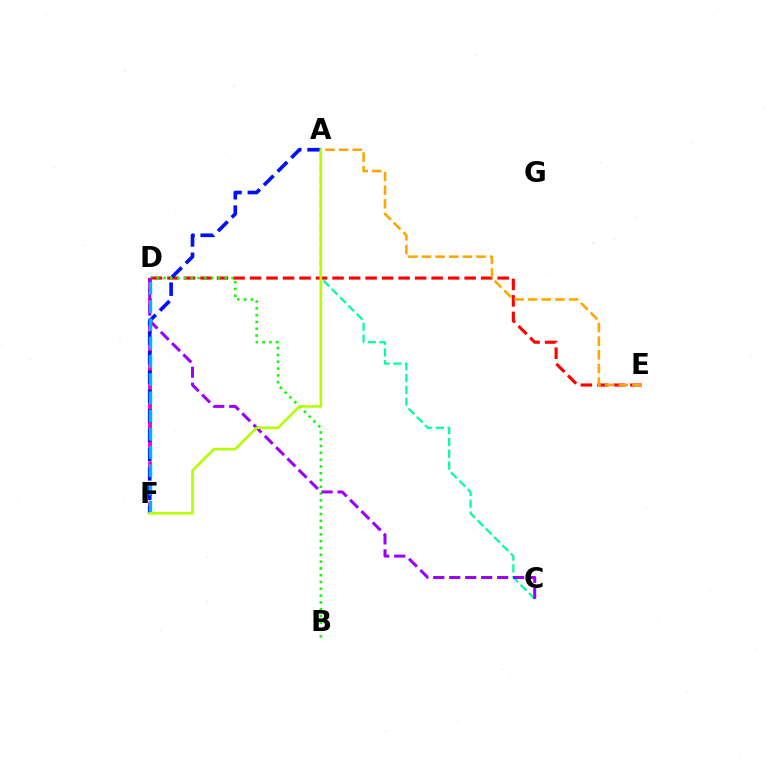{('D', 'E'): [{'color': '#ff0000', 'line_style': 'dashed', 'thickness': 2.24}], ('A', 'C'): [{'color': '#00ff9d', 'line_style': 'dashed', 'thickness': 1.6}], ('B', 'D'): [{'color': '#08ff00', 'line_style': 'dotted', 'thickness': 1.85}], ('A', 'E'): [{'color': '#ffa500', 'line_style': 'dashed', 'thickness': 1.85}], ('D', 'F'): [{'color': '#ff00bd', 'line_style': 'dashed', 'thickness': 2.77}, {'color': '#00b5ff', 'line_style': 'dashed', 'thickness': 2.48}], ('C', 'D'): [{'color': '#9b00ff', 'line_style': 'dashed', 'thickness': 2.17}], ('A', 'F'): [{'color': '#0010ff', 'line_style': 'dashed', 'thickness': 2.63}, {'color': '#b3ff00', 'line_style': 'solid', 'thickness': 1.9}]}